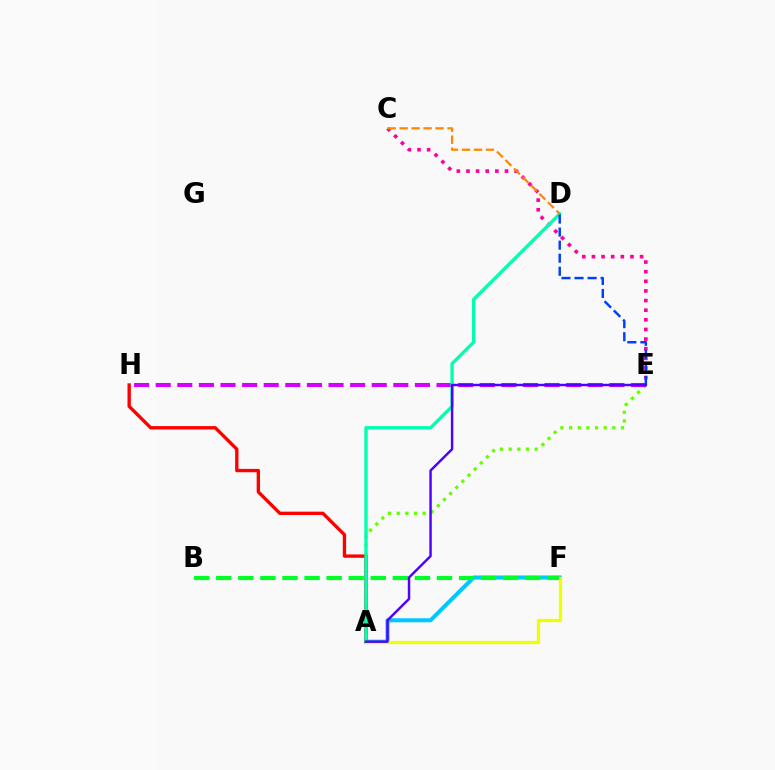{('A', 'F'): [{'color': '#00c7ff', 'line_style': 'solid', 'thickness': 2.89}, {'color': '#eeff00', 'line_style': 'solid', 'thickness': 2.37}], ('A', 'E'): [{'color': '#66ff00', 'line_style': 'dotted', 'thickness': 2.35}, {'color': '#4f00ff', 'line_style': 'solid', 'thickness': 1.76}], ('A', 'H'): [{'color': '#ff0000', 'line_style': 'solid', 'thickness': 2.41}], ('E', 'H'): [{'color': '#d600ff', 'line_style': 'dashed', 'thickness': 2.93}], ('C', 'E'): [{'color': '#ff00a0', 'line_style': 'dotted', 'thickness': 2.62}], ('A', 'D'): [{'color': '#00ffaf', 'line_style': 'solid', 'thickness': 2.38}], ('D', 'E'): [{'color': '#003fff', 'line_style': 'dashed', 'thickness': 1.77}], ('B', 'F'): [{'color': '#00ff27', 'line_style': 'dashed', 'thickness': 3.0}], ('C', 'D'): [{'color': '#ff8800', 'line_style': 'dashed', 'thickness': 1.63}]}